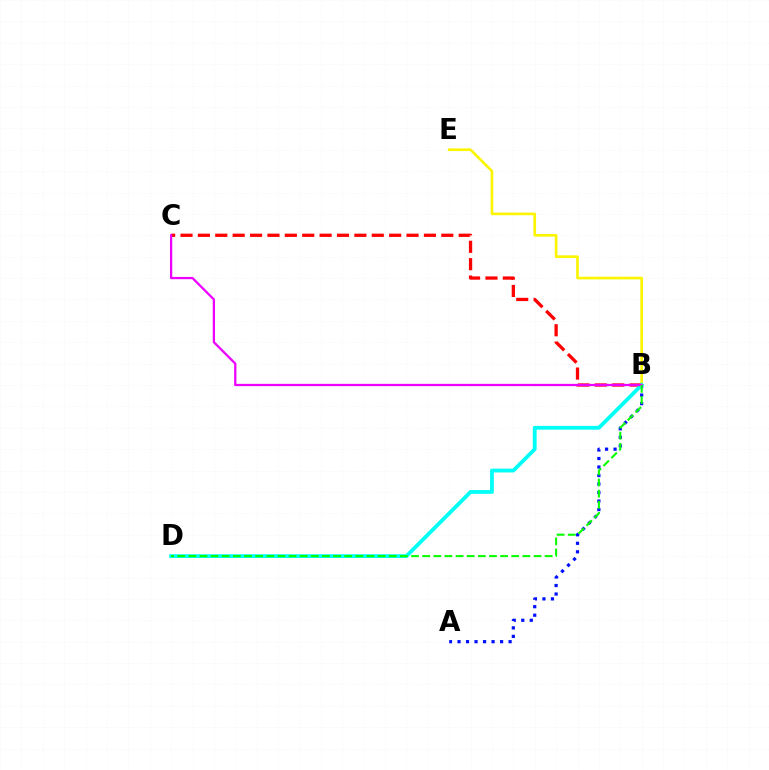{('A', 'B'): [{'color': '#0010ff', 'line_style': 'dotted', 'thickness': 2.31}], ('B', 'E'): [{'color': '#fcf500', 'line_style': 'solid', 'thickness': 1.9}], ('B', 'C'): [{'color': '#ff0000', 'line_style': 'dashed', 'thickness': 2.36}, {'color': '#ee00ff', 'line_style': 'solid', 'thickness': 1.63}], ('B', 'D'): [{'color': '#00fff6', 'line_style': 'solid', 'thickness': 2.74}, {'color': '#08ff00', 'line_style': 'dashed', 'thickness': 1.51}]}